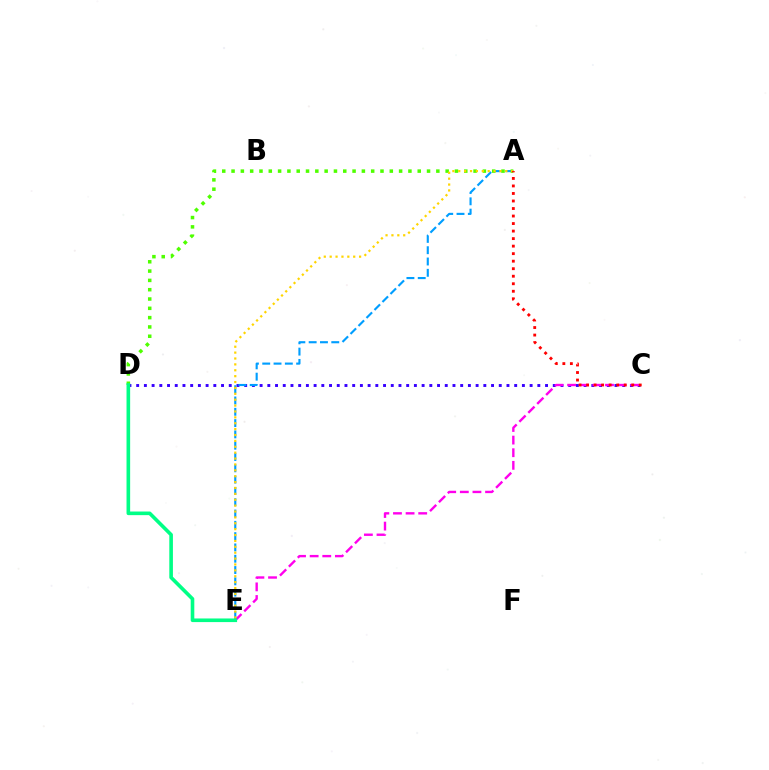{('C', 'D'): [{'color': '#3700ff', 'line_style': 'dotted', 'thickness': 2.1}], ('C', 'E'): [{'color': '#ff00ed', 'line_style': 'dashed', 'thickness': 1.71}], ('A', 'E'): [{'color': '#009eff', 'line_style': 'dashed', 'thickness': 1.54}, {'color': '#ffd500', 'line_style': 'dotted', 'thickness': 1.6}], ('A', 'D'): [{'color': '#4fff00', 'line_style': 'dotted', 'thickness': 2.53}], ('A', 'C'): [{'color': '#ff0000', 'line_style': 'dotted', 'thickness': 2.04}], ('D', 'E'): [{'color': '#00ff86', 'line_style': 'solid', 'thickness': 2.61}]}